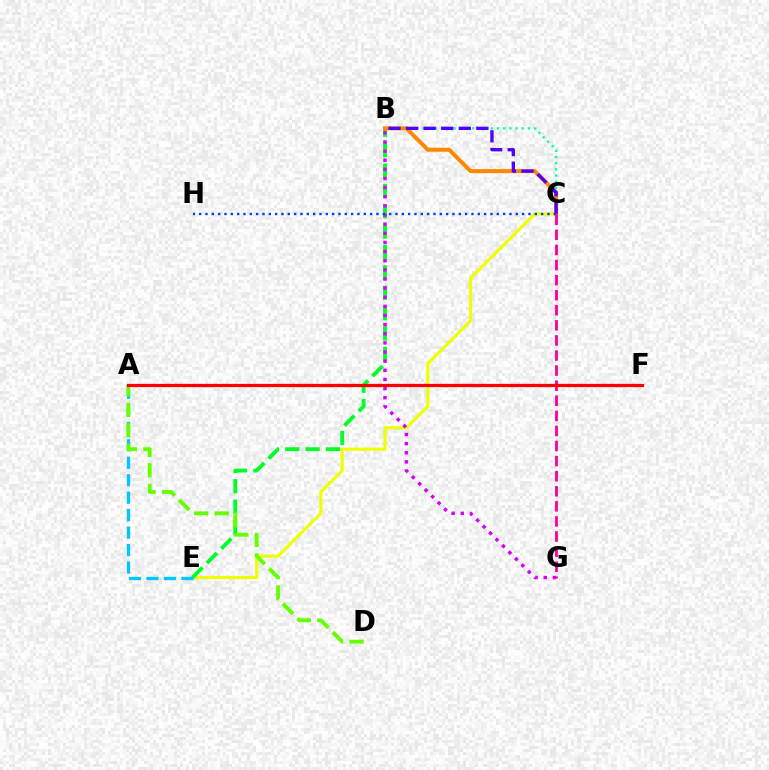{('C', 'E'): [{'color': '#eeff00', 'line_style': 'solid', 'thickness': 2.24}], ('B', 'E'): [{'color': '#00ff27', 'line_style': 'dashed', 'thickness': 2.77}], ('B', 'C'): [{'color': '#00ffaf', 'line_style': 'dotted', 'thickness': 1.68}, {'color': '#ff8800', 'line_style': 'solid', 'thickness': 2.88}, {'color': '#4f00ff', 'line_style': 'dashed', 'thickness': 2.39}], ('A', 'E'): [{'color': '#00c7ff', 'line_style': 'dashed', 'thickness': 2.37}], ('B', 'G'): [{'color': '#d600ff', 'line_style': 'dotted', 'thickness': 2.48}], ('A', 'D'): [{'color': '#66ff00', 'line_style': 'dashed', 'thickness': 2.78}], ('C', 'H'): [{'color': '#003fff', 'line_style': 'dotted', 'thickness': 1.72}], ('C', 'G'): [{'color': '#ff00a0', 'line_style': 'dashed', 'thickness': 2.05}], ('A', 'F'): [{'color': '#ff0000', 'line_style': 'solid', 'thickness': 2.34}]}